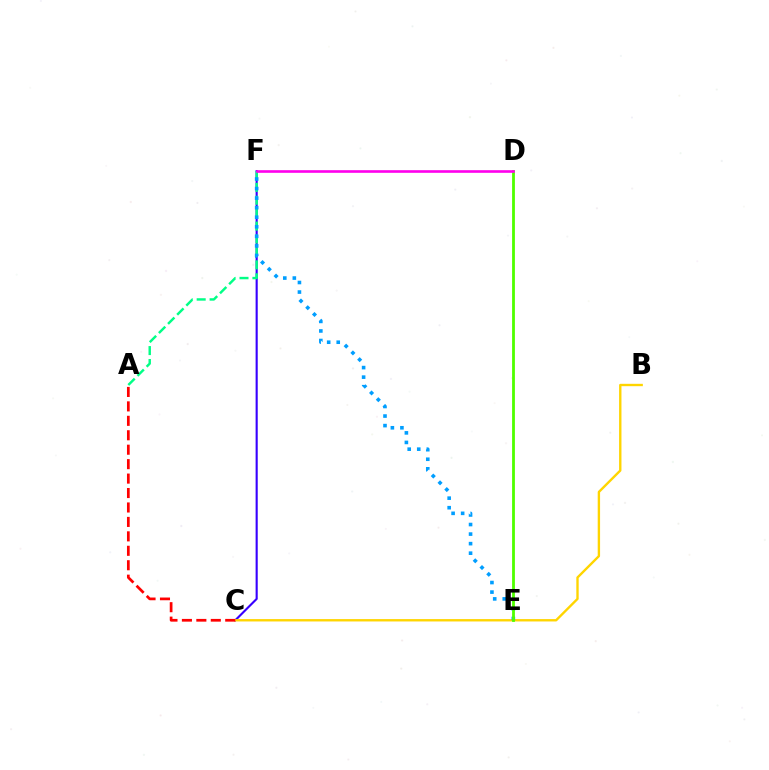{('C', 'F'): [{'color': '#3700ff', 'line_style': 'solid', 'thickness': 1.53}], ('A', 'F'): [{'color': '#00ff86', 'line_style': 'dashed', 'thickness': 1.76}], ('B', 'C'): [{'color': '#ffd500', 'line_style': 'solid', 'thickness': 1.71}], ('E', 'F'): [{'color': '#009eff', 'line_style': 'dotted', 'thickness': 2.6}], ('D', 'E'): [{'color': '#4fff00', 'line_style': 'solid', 'thickness': 2.02}], ('A', 'C'): [{'color': '#ff0000', 'line_style': 'dashed', 'thickness': 1.96}], ('D', 'F'): [{'color': '#ff00ed', 'line_style': 'solid', 'thickness': 1.9}]}